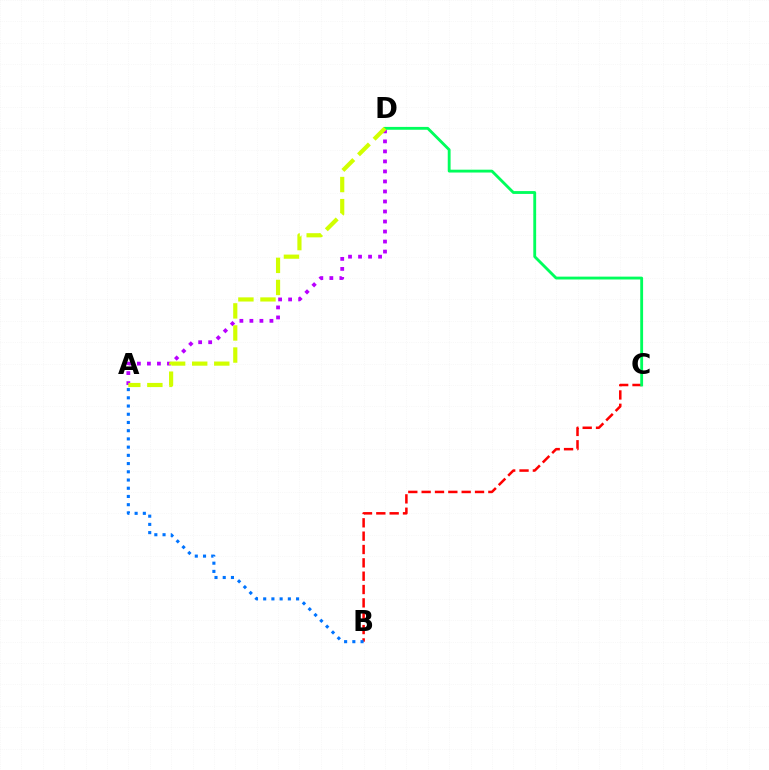{('A', 'D'): [{'color': '#b900ff', 'line_style': 'dotted', 'thickness': 2.72}, {'color': '#d1ff00', 'line_style': 'dashed', 'thickness': 3.0}], ('B', 'C'): [{'color': '#ff0000', 'line_style': 'dashed', 'thickness': 1.81}], ('C', 'D'): [{'color': '#00ff5c', 'line_style': 'solid', 'thickness': 2.05}], ('A', 'B'): [{'color': '#0074ff', 'line_style': 'dotted', 'thickness': 2.23}]}